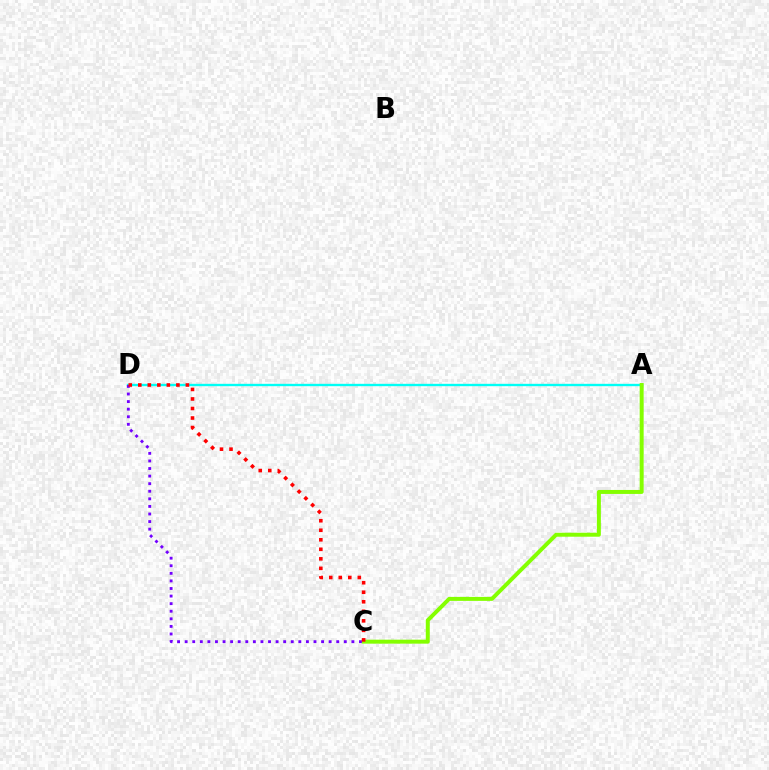{('A', 'D'): [{'color': '#00fff6', 'line_style': 'solid', 'thickness': 1.7}], ('A', 'C'): [{'color': '#84ff00', 'line_style': 'solid', 'thickness': 2.86}], ('C', 'D'): [{'color': '#7200ff', 'line_style': 'dotted', 'thickness': 2.06}, {'color': '#ff0000', 'line_style': 'dotted', 'thickness': 2.59}]}